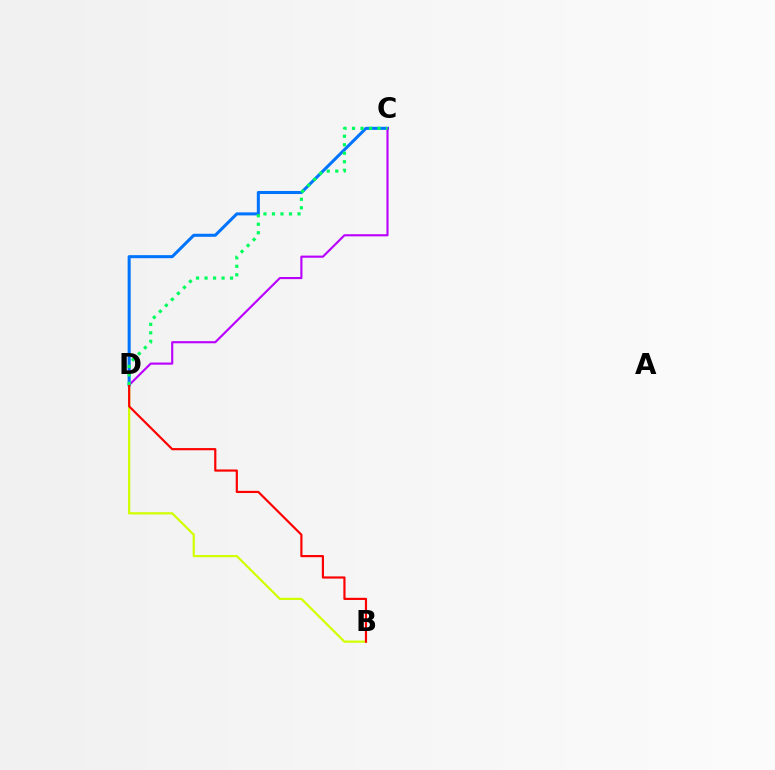{('B', 'D'): [{'color': '#d1ff00', 'line_style': 'solid', 'thickness': 1.6}, {'color': '#ff0000', 'line_style': 'solid', 'thickness': 1.57}], ('C', 'D'): [{'color': '#0074ff', 'line_style': 'solid', 'thickness': 2.19}, {'color': '#b900ff', 'line_style': 'solid', 'thickness': 1.54}, {'color': '#00ff5c', 'line_style': 'dotted', 'thickness': 2.31}]}